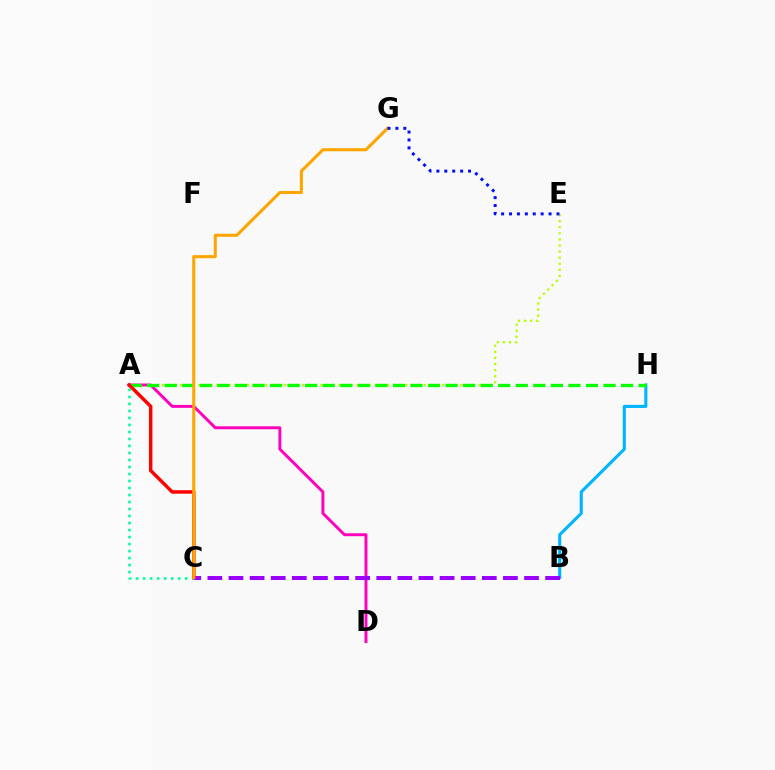{('A', 'E'): [{'color': '#b3ff00', 'line_style': 'dotted', 'thickness': 1.65}], ('B', 'H'): [{'color': '#00b5ff', 'line_style': 'solid', 'thickness': 2.23}], ('A', 'D'): [{'color': '#ff00bd', 'line_style': 'solid', 'thickness': 2.11}], ('A', 'H'): [{'color': '#08ff00', 'line_style': 'dashed', 'thickness': 2.38}], ('A', 'C'): [{'color': '#00ff9d', 'line_style': 'dotted', 'thickness': 1.9}, {'color': '#ff0000', 'line_style': 'solid', 'thickness': 2.49}], ('B', 'C'): [{'color': '#9b00ff', 'line_style': 'dashed', 'thickness': 2.87}], ('C', 'G'): [{'color': '#ffa500', 'line_style': 'solid', 'thickness': 2.21}], ('E', 'G'): [{'color': '#0010ff', 'line_style': 'dotted', 'thickness': 2.15}]}